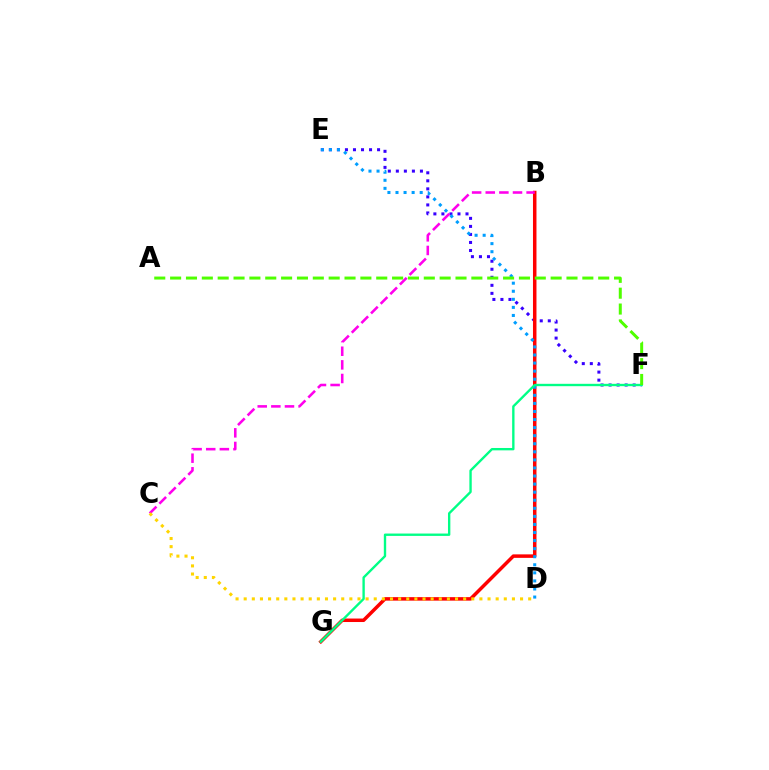{('E', 'F'): [{'color': '#3700ff', 'line_style': 'dotted', 'thickness': 2.18}], ('B', 'G'): [{'color': '#ff0000', 'line_style': 'solid', 'thickness': 2.52}], ('D', 'E'): [{'color': '#009eff', 'line_style': 'dotted', 'thickness': 2.19}], ('F', 'G'): [{'color': '#00ff86', 'line_style': 'solid', 'thickness': 1.7}], ('B', 'C'): [{'color': '#ff00ed', 'line_style': 'dashed', 'thickness': 1.85}], ('A', 'F'): [{'color': '#4fff00', 'line_style': 'dashed', 'thickness': 2.15}], ('C', 'D'): [{'color': '#ffd500', 'line_style': 'dotted', 'thickness': 2.21}]}